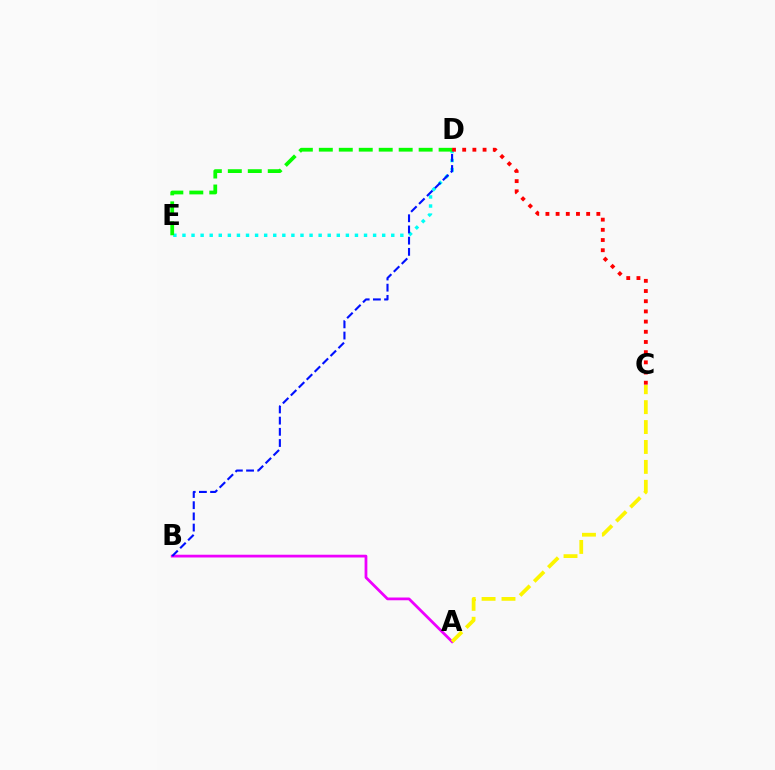{('D', 'E'): [{'color': '#00fff6', 'line_style': 'dotted', 'thickness': 2.47}, {'color': '#08ff00', 'line_style': 'dashed', 'thickness': 2.71}], ('A', 'B'): [{'color': '#ee00ff', 'line_style': 'solid', 'thickness': 1.99}], ('B', 'D'): [{'color': '#0010ff', 'line_style': 'dashed', 'thickness': 1.52}], ('C', 'D'): [{'color': '#ff0000', 'line_style': 'dotted', 'thickness': 2.77}], ('A', 'C'): [{'color': '#fcf500', 'line_style': 'dashed', 'thickness': 2.71}]}